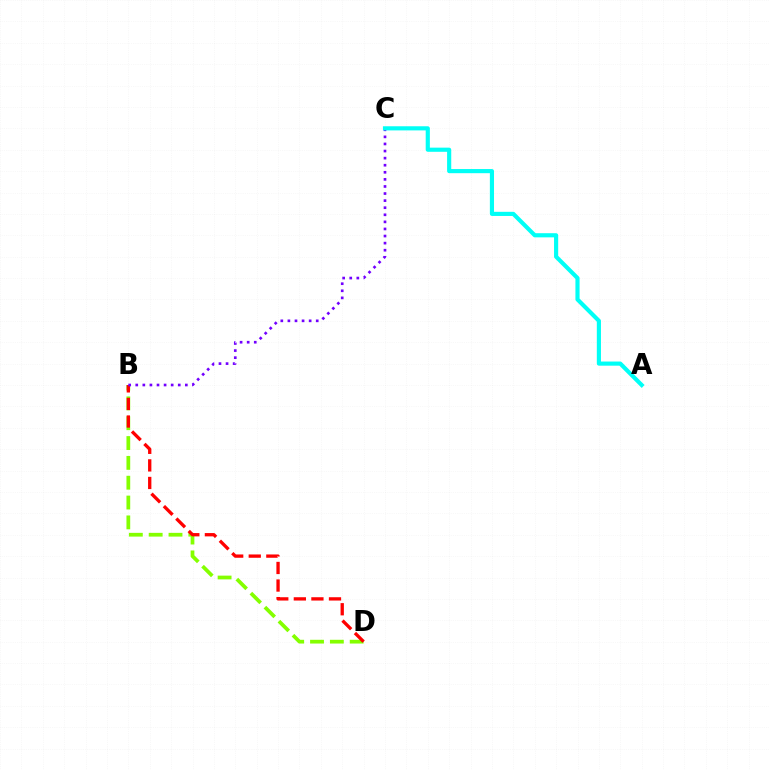{('B', 'D'): [{'color': '#84ff00', 'line_style': 'dashed', 'thickness': 2.69}, {'color': '#ff0000', 'line_style': 'dashed', 'thickness': 2.39}], ('B', 'C'): [{'color': '#7200ff', 'line_style': 'dotted', 'thickness': 1.92}], ('A', 'C'): [{'color': '#00fff6', 'line_style': 'solid', 'thickness': 2.99}]}